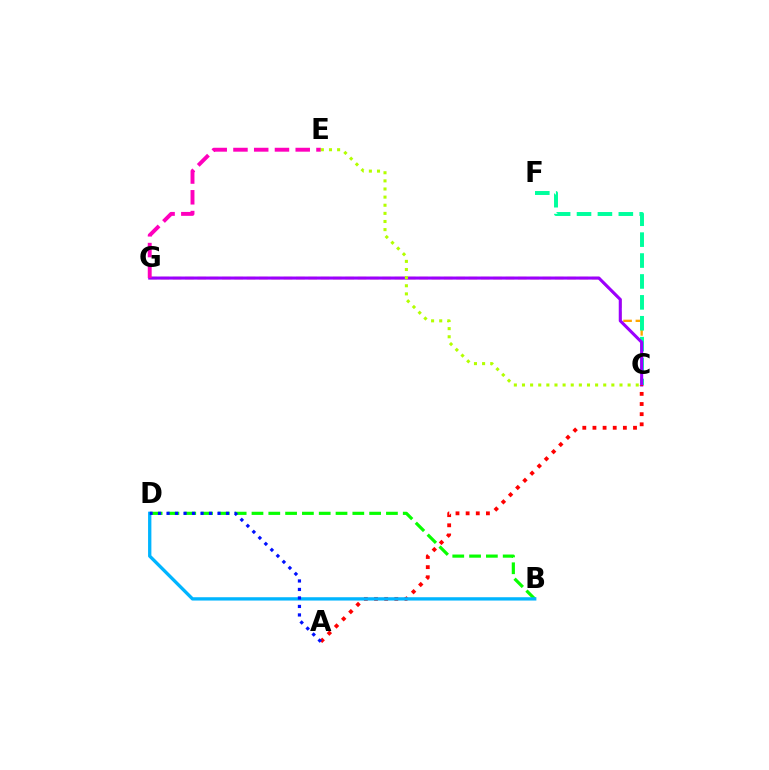{('C', 'G'): [{'color': '#ffa500', 'line_style': 'dashed', 'thickness': 1.67}, {'color': '#9b00ff', 'line_style': 'solid', 'thickness': 2.21}], ('C', 'F'): [{'color': '#00ff9d', 'line_style': 'dashed', 'thickness': 2.84}], ('B', 'D'): [{'color': '#08ff00', 'line_style': 'dashed', 'thickness': 2.28}, {'color': '#00b5ff', 'line_style': 'solid', 'thickness': 2.39}], ('E', 'G'): [{'color': '#ff00bd', 'line_style': 'dashed', 'thickness': 2.82}], ('C', 'E'): [{'color': '#b3ff00', 'line_style': 'dotted', 'thickness': 2.21}], ('A', 'C'): [{'color': '#ff0000', 'line_style': 'dotted', 'thickness': 2.76}], ('A', 'D'): [{'color': '#0010ff', 'line_style': 'dotted', 'thickness': 2.31}]}